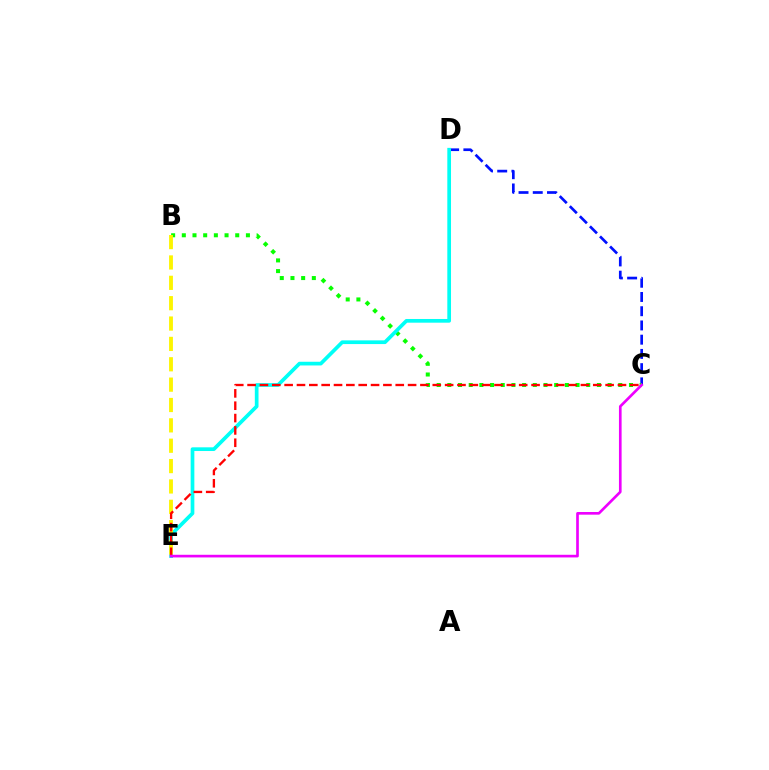{('C', 'D'): [{'color': '#0010ff', 'line_style': 'dashed', 'thickness': 1.93}], ('B', 'C'): [{'color': '#08ff00', 'line_style': 'dotted', 'thickness': 2.9}], ('D', 'E'): [{'color': '#00fff6', 'line_style': 'solid', 'thickness': 2.66}], ('B', 'E'): [{'color': '#fcf500', 'line_style': 'dashed', 'thickness': 2.77}], ('C', 'E'): [{'color': '#ff0000', 'line_style': 'dashed', 'thickness': 1.68}, {'color': '#ee00ff', 'line_style': 'solid', 'thickness': 1.92}]}